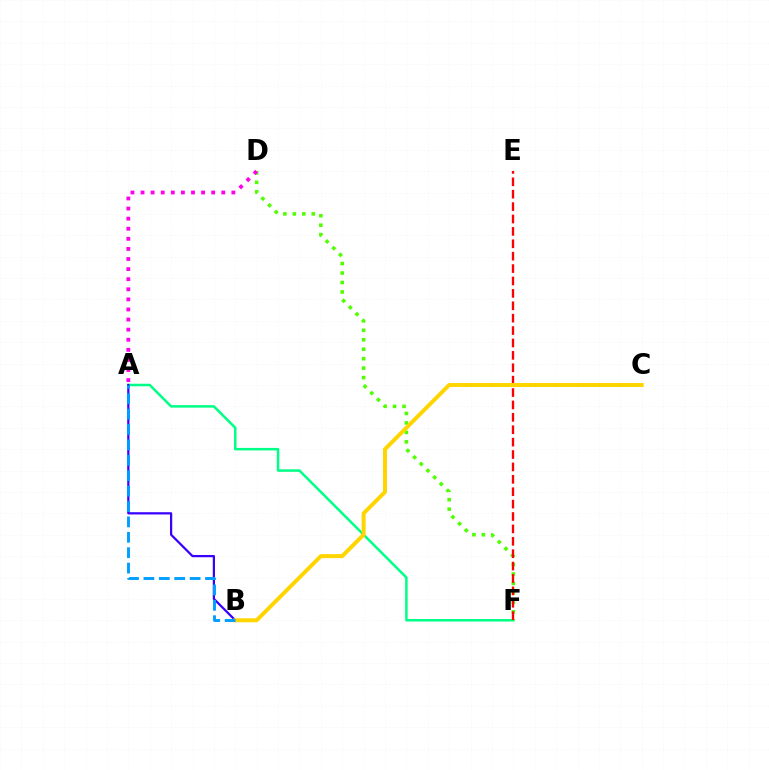{('A', 'F'): [{'color': '#00ff86', 'line_style': 'solid', 'thickness': 1.81}], ('D', 'F'): [{'color': '#4fff00', 'line_style': 'dotted', 'thickness': 2.57}], ('E', 'F'): [{'color': '#ff0000', 'line_style': 'dashed', 'thickness': 1.68}], ('A', 'D'): [{'color': '#ff00ed', 'line_style': 'dotted', 'thickness': 2.74}], ('A', 'B'): [{'color': '#3700ff', 'line_style': 'solid', 'thickness': 1.61}, {'color': '#009eff', 'line_style': 'dashed', 'thickness': 2.09}], ('B', 'C'): [{'color': '#ffd500', 'line_style': 'solid', 'thickness': 2.86}]}